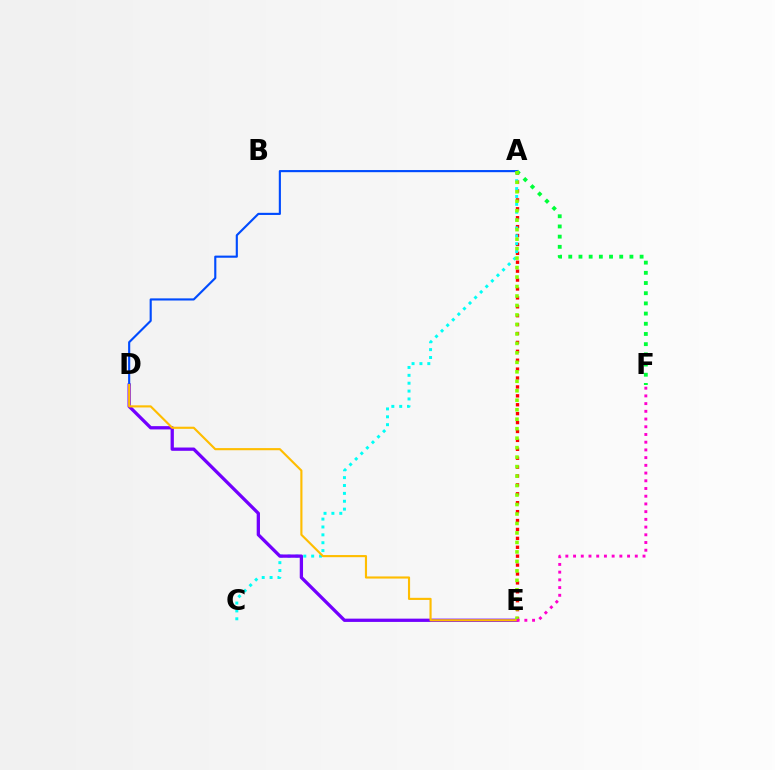{('A', 'E'): [{'color': '#ff0000', 'line_style': 'dotted', 'thickness': 2.42}, {'color': '#84ff00', 'line_style': 'dotted', 'thickness': 2.58}], ('A', 'C'): [{'color': '#00fff6', 'line_style': 'dotted', 'thickness': 2.14}], ('A', 'F'): [{'color': '#00ff39', 'line_style': 'dotted', 'thickness': 2.77}], ('D', 'E'): [{'color': '#7200ff', 'line_style': 'solid', 'thickness': 2.36}, {'color': '#ffbd00', 'line_style': 'solid', 'thickness': 1.54}], ('A', 'D'): [{'color': '#004bff', 'line_style': 'solid', 'thickness': 1.54}], ('E', 'F'): [{'color': '#ff00cf', 'line_style': 'dotted', 'thickness': 2.1}]}